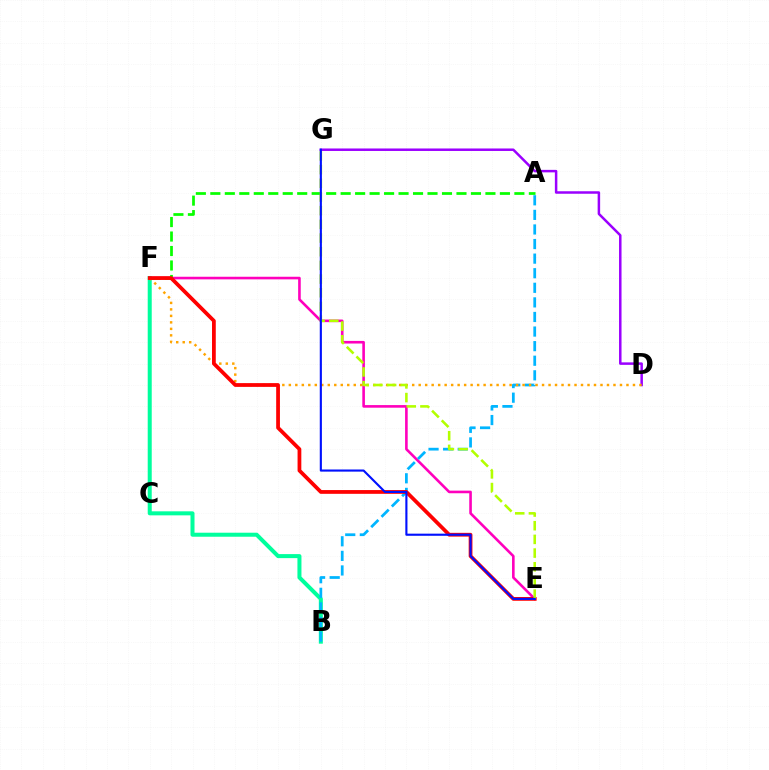{('D', 'G'): [{'color': '#9b00ff', 'line_style': 'solid', 'thickness': 1.8}], ('B', 'F'): [{'color': '#00ff9d', 'line_style': 'solid', 'thickness': 2.89}], ('E', 'F'): [{'color': '#ff00bd', 'line_style': 'solid', 'thickness': 1.88}, {'color': '#ff0000', 'line_style': 'solid', 'thickness': 2.71}], ('A', 'B'): [{'color': '#00b5ff', 'line_style': 'dashed', 'thickness': 1.98}], ('D', 'F'): [{'color': '#ffa500', 'line_style': 'dotted', 'thickness': 1.76}], ('A', 'F'): [{'color': '#08ff00', 'line_style': 'dashed', 'thickness': 1.97}], ('E', 'G'): [{'color': '#b3ff00', 'line_style': 'dashed', 'thickness': 1.86}, {'color': '#0010ff', 'line_style': 'solid', 'thickness': 1.53}]}